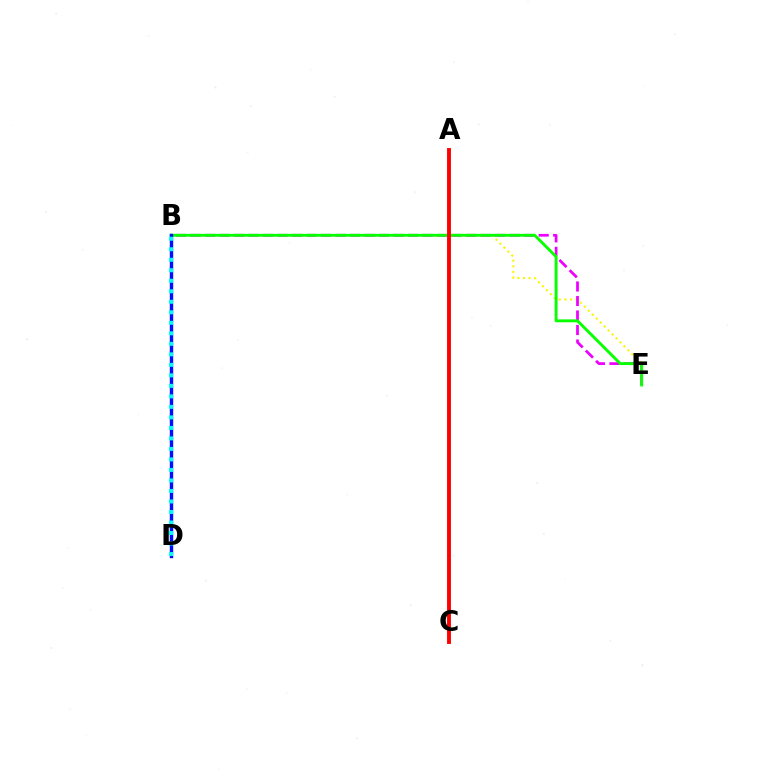{('B', 'E'): [{'color': '#fcf500', 'line_style': 'dotted', 'thickness': 1.52}, {'color': '#ee00ff', 'line_style': 'dashed', 'thickness': 1.97}, {'color': '#08ff00', 'line_style': 'solid', 'thickness': 2.08}], ('B', 'D'): [{'color': '#0010ff', 'line_style': 'solid', 'thickness': 2.46}, {'color': '#00fff6', 'line_style': 'dotted', 'thickness': 2.86}], ('A', 'C'): [{'color': '#ff0000', 'line_style': 'solid', 'thickness': 2.8}]}